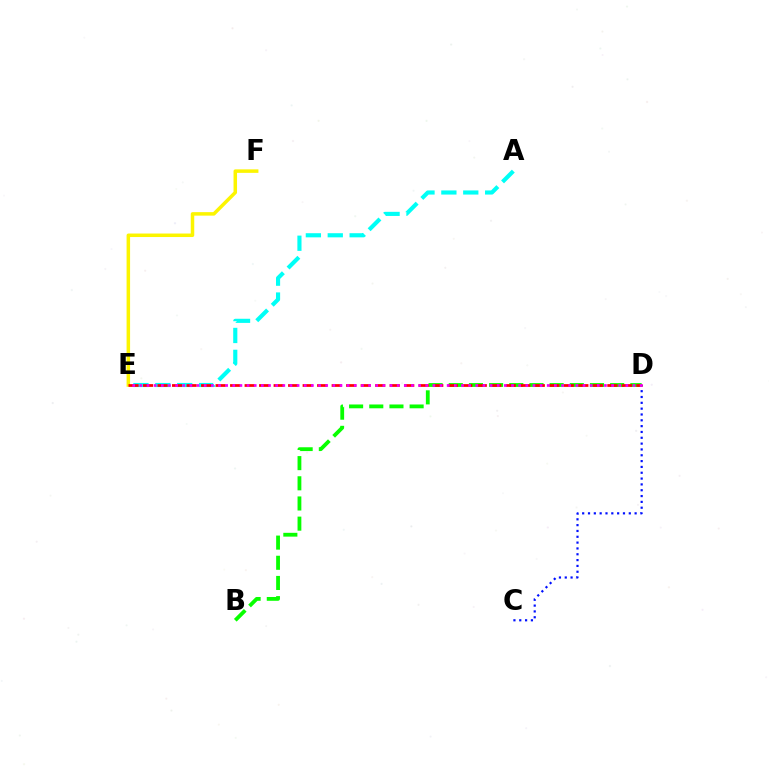{('A', 'E'): [{'color': '#00fff6', 'line_style': 'dashed', 'thickness': 2.97}], ('C', 'D'): [{'color': '#0010ff', 'line_style': 'dotted', 'thickness': 1.58}], ('B', 'D'): [{'color': '#08ff00', 'line_style': 'dashed', 'thickness': 2.74}], ('E', 'F'): [{'color': '#fcf500', 'line_style': 'solid', 'thickness': 2.52}], ('D', 'E'): [{'color': '#ff0000', 'line_style': 'dashed', 'thickness': 1.97}, {'color': '#ee00ff', 'line_style': 'dotted', 'thickness': 1.94}]}